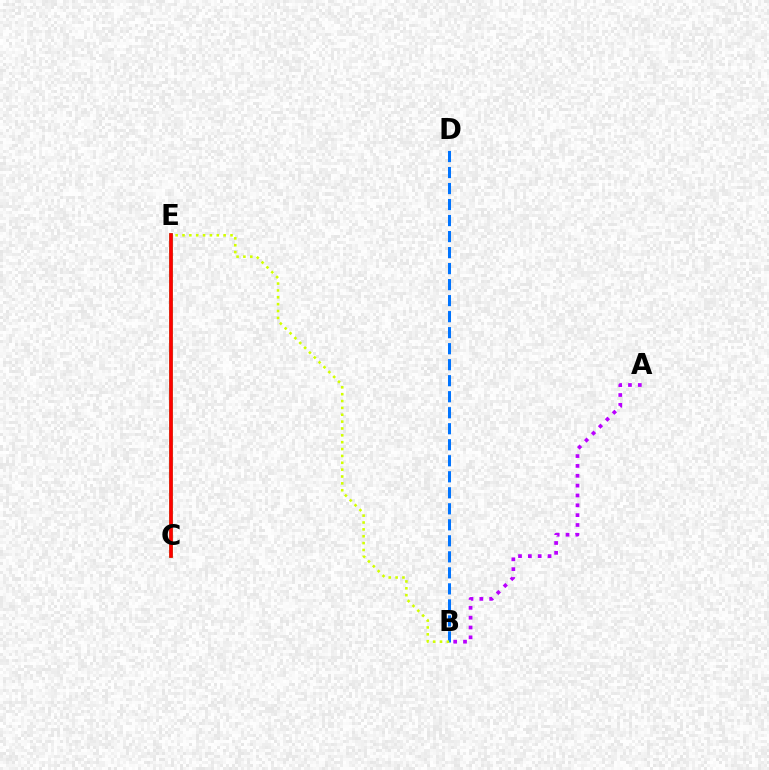{('B', 'D'): [{'color': '#0074ff', 'line_style': 'dashed', 'thickness': 2.18}], ('A', 'B'): [{'color': '#b900ff', 'line_style': 'dotted', 'thickness': 2.68}], ('B', 'E'): [{'color': '#d1ff00', 'line_style': 'dotted', 'thickness': 1.86}], ('C', 'E'): [{'color': '#00ff5c', 'line_style': 'solid', 'thickness': 2.54}, {'color': '#ff0000', 'line_style': 'solid', 'thickness': 2.65}]}